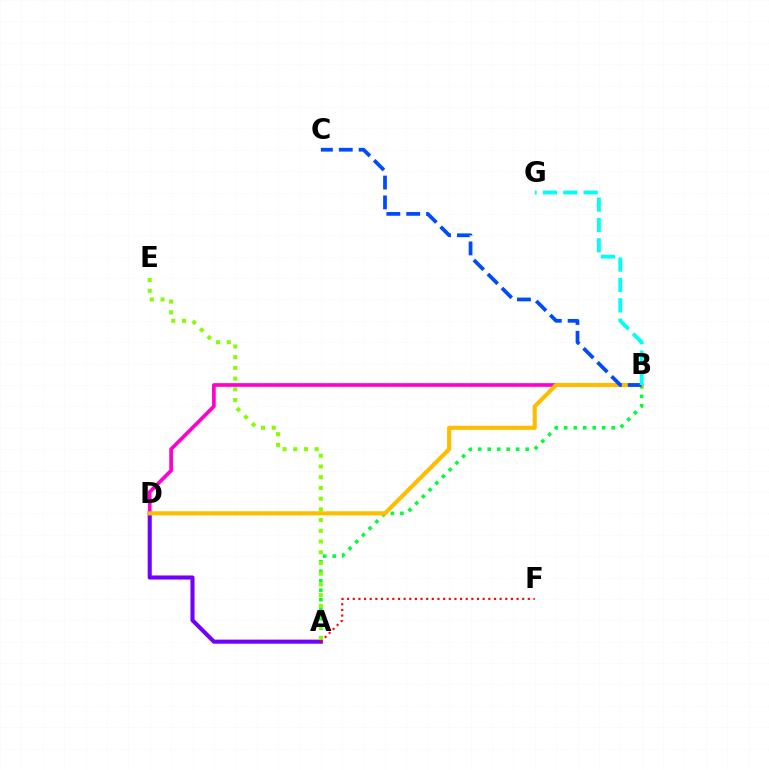{('B', 'D'): [{'color': '#ff00cf', 'line_style': 'solid', 'thickness': 2.66}, {'color': '#ffbd00', 'line_style': 'solid', 'thickness': 2.97}], ('A', 'D'): [{'color': '#7200ff', 'line_style': 'solid', 'thickness': 2.93}], ('A', 'B'): [{'color': '#00ff39', 'line_style': 'dotted', 'thickness': 2.58}], ('B', 'C'): [{'color': '#004bff', 'line_style': 'dashed', 'thickness': 2.7}], ('A', 'E'): [{'color': '#84ff00', 'line_style': 'dotted', 'thickness': 2.91}], ('B', 'G'): [{'color': '#00fff6', 'line_style': 'dashed', 'thickness': 2.77}], ('A', 'F'): [{'color': '#ff0000', 'line_style': 'dotted', 'thickness': 1.53}]}